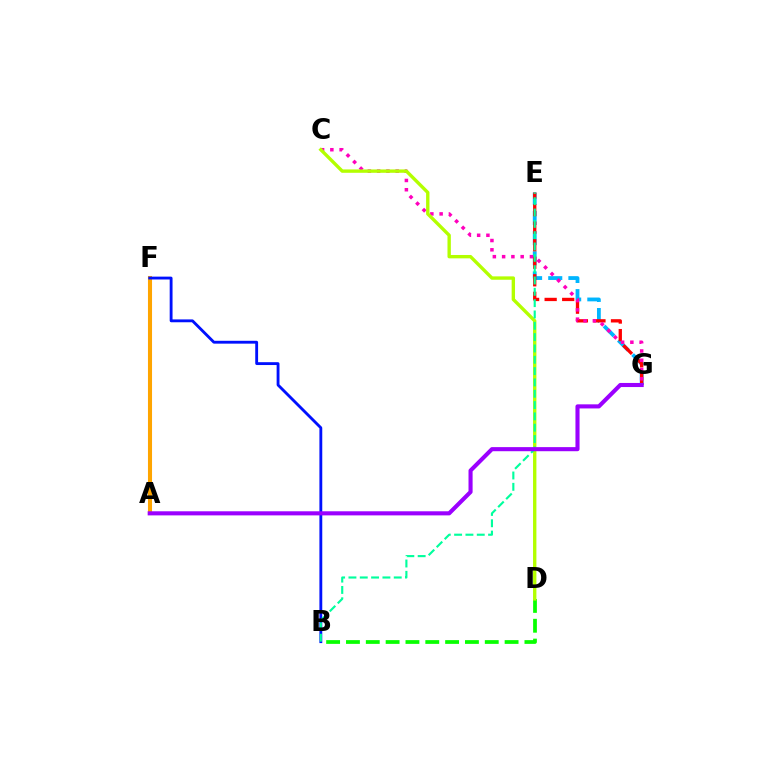{('A', 'F'): [{'color': '#ffa500', 'line_style': 'solid', 'thickness': 2.93}], ('B', 'D'): [{'color': '#08ff00', 'line_style': 'dashed', 'thickness': 2.69}], ('E', 'G'): [{'color': '#00b5ff', 'line_style': 'dashed', 'thickness': 2.74}, {'color': '#ff0000', 'line_style': 'dashed', 'thickness': 2.38}], ('B', 'F'): [{'color': '#0010ff', 'line_style': 'solid', 'thickness': 2.05}], ('C', 'G'): [{'color': '#ff00bd', 'line_style': 'dotted', 'thickness': 2.52}], ('C', 'D'): [{'color': '#b3ff00', 'line_style': 'solid', 'thickness': 2.43}], ('B', 'E'): [{'color': '#00ff9d', 'line_style': 'dashed', 'thickness': 1.54}], ('A', 'G'): [{'color': '#9b00ff', 'line_style': 'solid', 'thickness': 2.95}]}